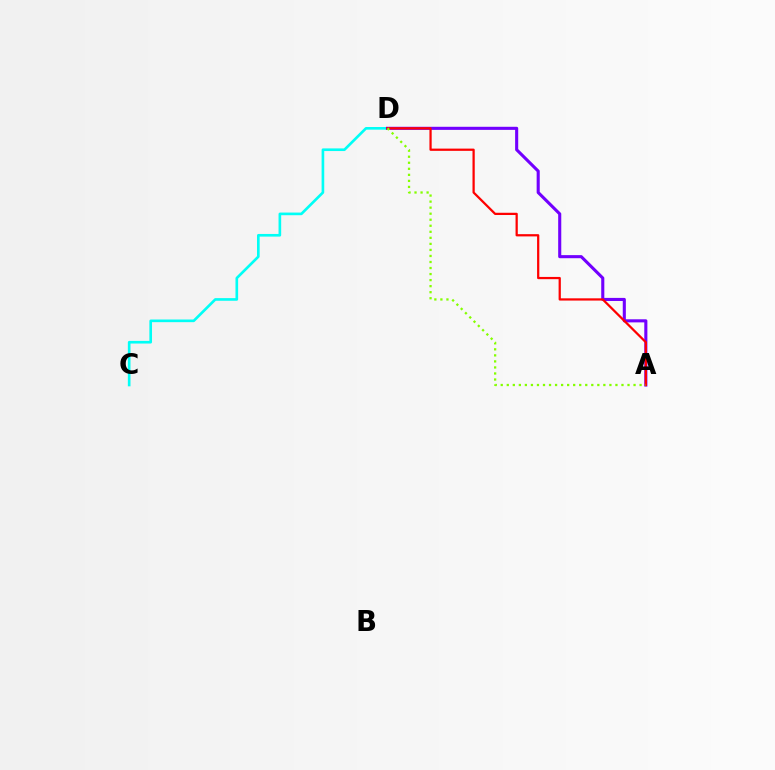{('C', 'D'): [{'color': '#00fff6', 'line_style': 'solid', 'thickness': 1.91}], ('A', 'D'): [{'color': '#7200ff', 'line_style': 'solid', 'thickness': 2.22}, {'color': '#ff0000', 'line_style': 'solid', 'thickness': 1.62}, {'color': '#84ff00', 'line_style': 'dotted', 'thickness': 1.64}]}